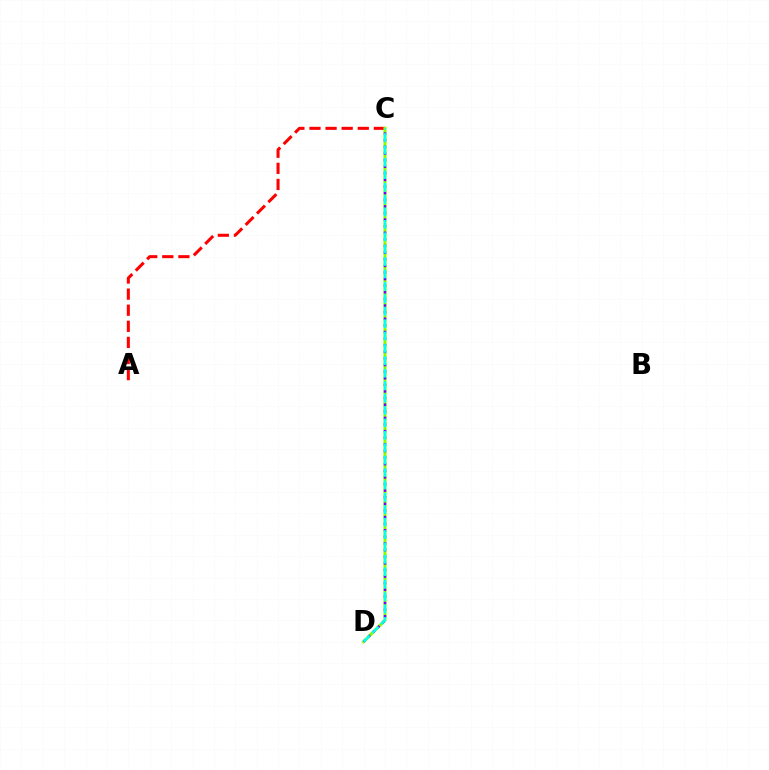{('A', 'C'): [{'color': '#ff0000', 'line_style': 'dashed', 'thickness': 2.19}], ('C', 'D'): [{'color': '#84ff00', 'line_style': 'solid', 'thickness': 2.21}, {'color': '#7200ff', 'line_style': 'dotted', 'thickness': 1.8}, {'color': '#00fff6', 'line_style': 'dashed', 'thickness': 1.69}]}